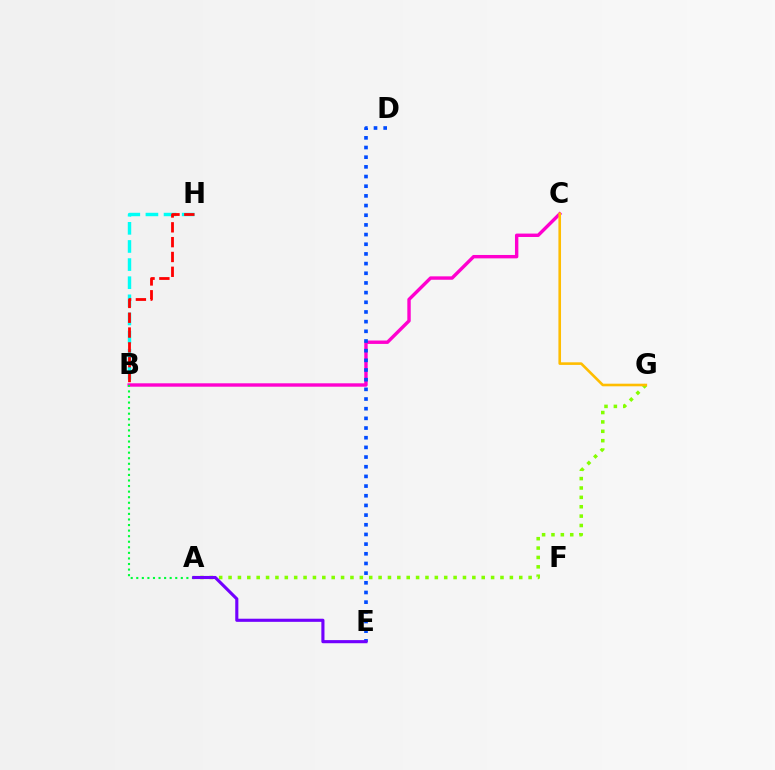{('B', 'H'): [{'color': '#00fff6', 'line_style': 'dashed', 'thickness': 2.46}, {'color': '#ff0000', 'line_style': 'dashed', 'thickness': 2.01}], ('A', 'G'): [{'color': '#84ff00', 'line_style': 'dotted', 'thickness': 2.55}], ('B', 'C'): [{'color': '#ff00cf', 'line_style': 'solid', 'thickness': 2.45}], ('C', 'G'): [{'color': '#ffbd00', 'line_style': 'solid', 'thickness': 1.88}], ('A', 'B'): [{'color': '#00ff39', 'line_style': 'dotted', 'thickness': 1.51}], ('D', 'E'): [{'color': '#004bff', 'line_style': 'dotted', 'thickness': 2.63}], ('A', 'E'): [{'color': '#7200ff', 'line_style': 'solid', 'thickness': 2.24}]}